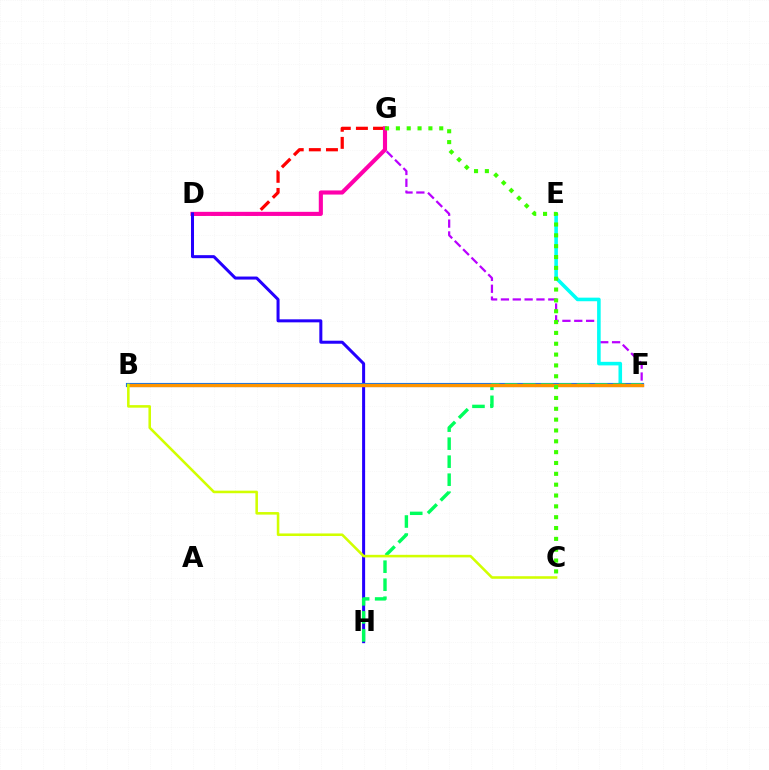{('D', 'G'): [{'color': '#ff0000', 'line_style': 'dashed', 'thickness': 2.33}, {'color': '#ff00ac', 'line_style': 'solid', 'thickness': 2.96}], ('F', 'G'): [{'color': '#b900ff', 'line_style': 'dashed', 'thickness': 1.61}], ('E', 'F'): [{'color': '#00fff6', 'line_style': 'solid', 'thickness': 2.57}], ('D', 'H'): [{'color': '#2500ff', 'line_style': 'solid', 'thickness': 2.18}], ('B', 'F'): [{'color': '#0074ff', 'line_style': 'solid', 'thickness': 2.98}, {'color': '#ff9400', 'line_style': 'solid', 'thickness': 2.43}], ('F', 'H'): [{'color': '#00ff5c', 'line_style': 'dashed', 'thickness': 2.45}], ('B', 'C'): [{'color': '#d1ff00', 'line_style': 'solid', 'thickness': 1.84}], ('C', 'G'): [{'color': '#3dff00', 'line_style': 'dotted', 'thickness': 2.95}]}